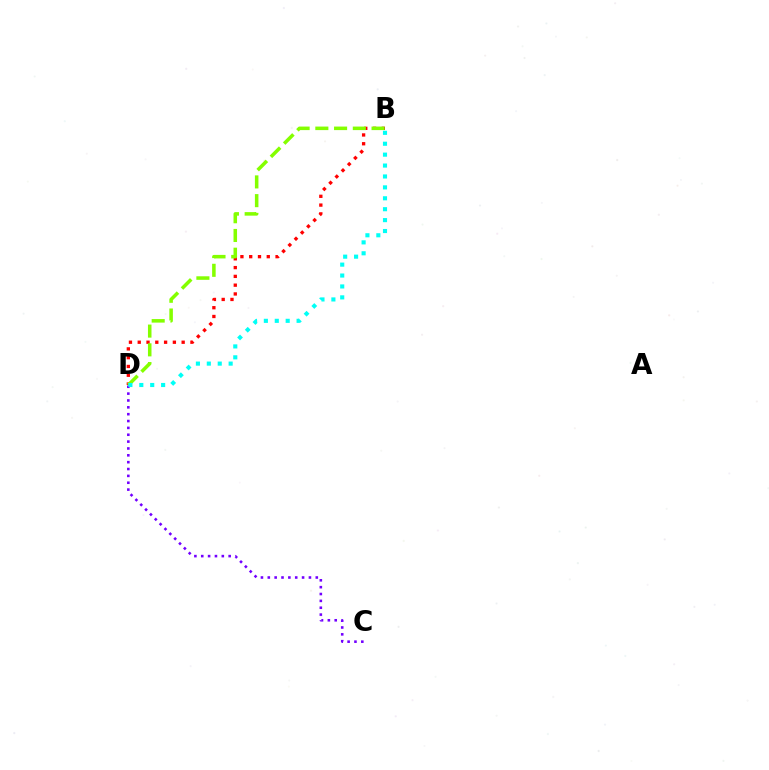{('B', 'D'): [{'color': '#ff0000', 'line_style': 'dotted', 'thickness': 2.39}, {'color': '#84ff00', 'line_style': 'dashed', 'thickness': 2.55}, {'color': '#00fff6', 'line_style': 'dotted', 'thickness': 2.96}], ('C', 'D'): [{'color': '#7200ff', 'line_style': 'dotted', 'thickness': 1.86}]}